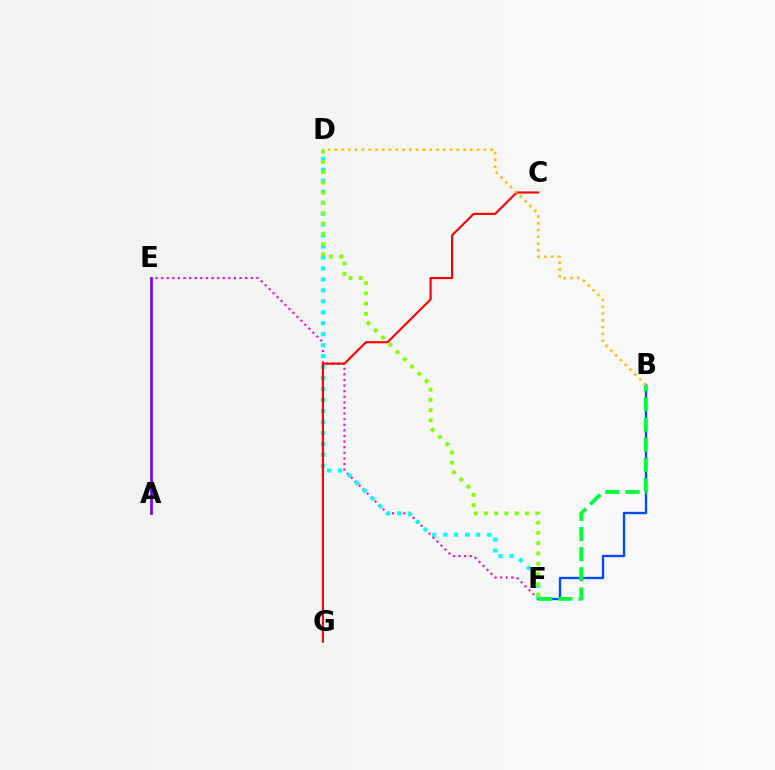{('B', 'F'): [{'color': '#004bff', 'line_style': 'solid', 'thickness': 1.69}, {'color': '#00ff39', 'line_style': 'dashed', 'thickness': 2.74}], ('E', 'F'): [{'color': '#ff00cf', 'line_style': 'dotted', 'thickness': 1.52}], ('D', 'F'): [{'color': '#00fff6', 'line_style': 'dotted', 'thickness': 2.98}, {'color': '#84ff00', 'line_style': 'dotted', 'thickness': 2.79}], ('A', 'E'): [{'color': '#7200ff', 'line_style': 'solid', 'thickness': 1.93}], ('C', 'G'): [{'color': '#ff0000', 'line_style': 'solid', 'thickness': 1.53}], ('B', 'D'): [{'color': '#ffbd00', 'line_style': 'dotted', 'thickness': 1.84}]}